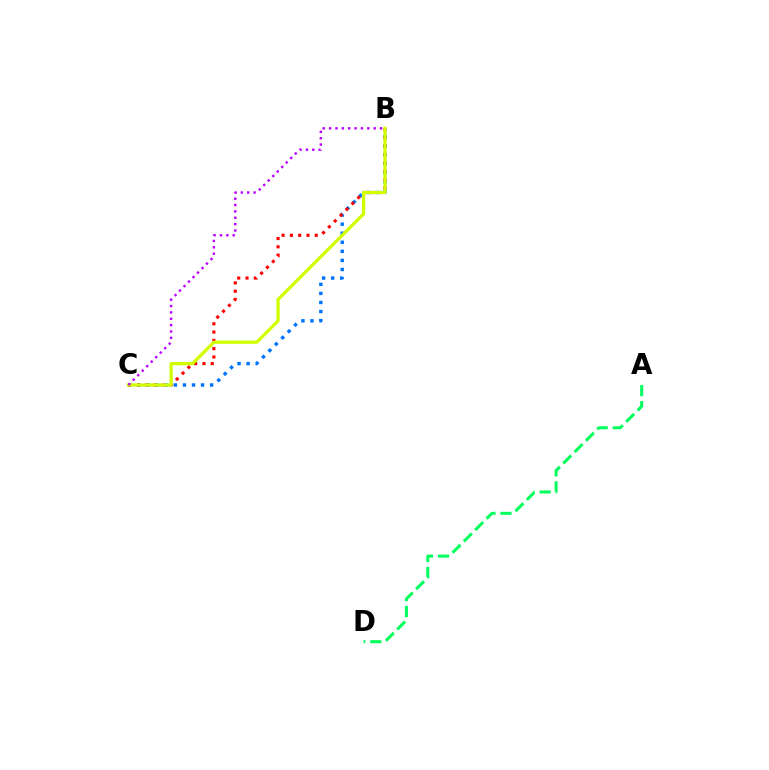{('B', 'C'): [{'color': '#0074ff', 'line_style': 'dotted', 'thickness': 2.46}, {'color': '#ff0000', 'line_style': 'dotted', 'thickness': 2.25}, {'color': '#d1ff00', 'line_style': 'solid', 'thickness': 2.34}, {'color': '#b900ff', 'line_style': 'dotted', 'thickness': 1.73}], ('A', 'D'): [{'color': '#00ff5c', 'line_style': 'dashed', 'thickness': 2.18}]}